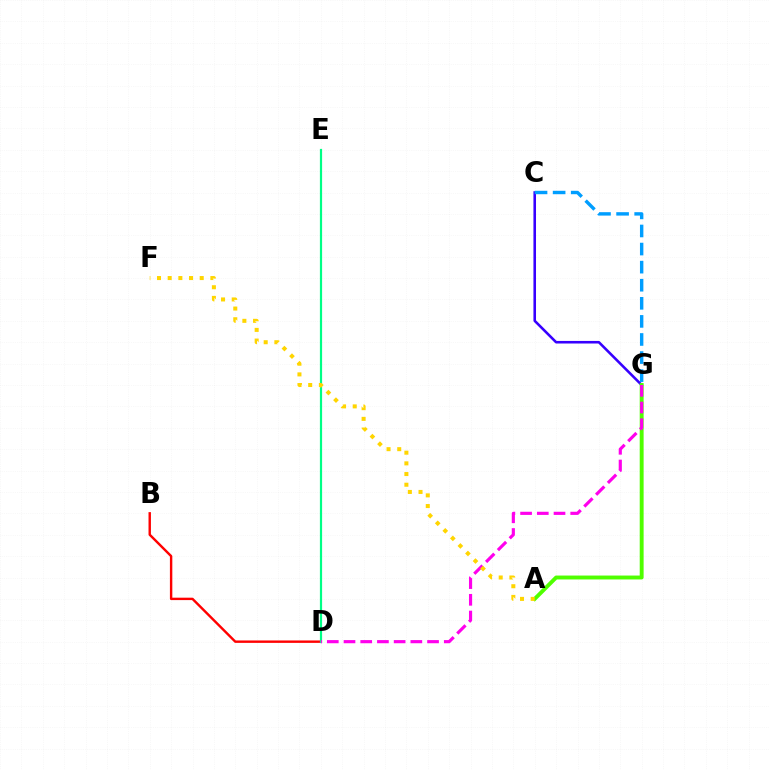{('C', 'G'): [{'color': '#3700ff', 'line_style': 'solid', 'thickness': 1.86}, {'color': '#009eff', 'line_style': 'dashed', 'thickness': 2.46}], ('B', 'D'): [{'color': '#ff0000', 'line_style': 'solid', 'thickness': 1.74}], ('A', 'G'): [{'color': '#4fff00', 'line_style': 'solid', 'thickness': 2.81}], ('D', 'E'): [{'color': '#00ff86', 'line_style': 'solid', 'thickness': 1.59}], ('D', 'G'): [{'color': '#ff00ed', 'line_style': 'dashed', 'thickness': 2.27}], ('A', 'F'): [{'color': '#ffd500', 'line_style': 'dotted', 'thickness': 2.9}]}